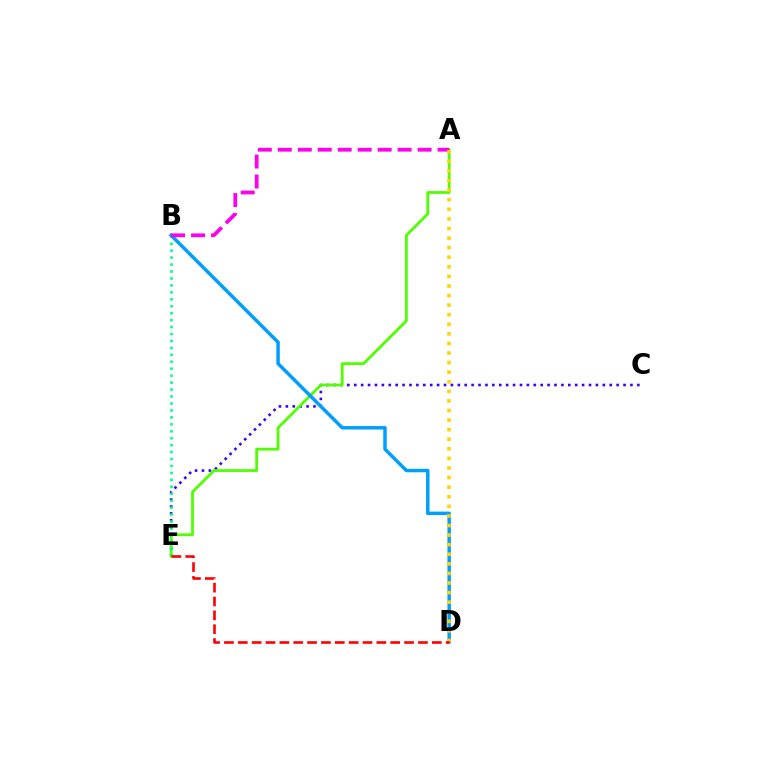{('C', 'E'): [{'color': '#3700ff', 'line_style': 'dotted', 'thickness': 1.88}], ('A', 'E'): [{'color': '#4fff00', 'line_style': 'solid', 'thickness': 2.0}], ('B', 'E'): [{'color': '#00ff86', 'line_style': 'dotted', 'thickness': 1.89}], ('B', 'D'): [{'color': '#009eff', 'line_style': 'solid', 'thickness': 2.49}], ('A', 'B'): [{'color': '#ff00ed', 'line_style': 'dashed', 'thickness': 2.71}], ('A', 'D'): [{'color': '#ffd500', 'line_style': 'dotted', 'thickness': 2.6}], ('D', 'E'): [{'color': '#ff0000', 'line_style': 'dashed', 'thickness': 1.88}]}